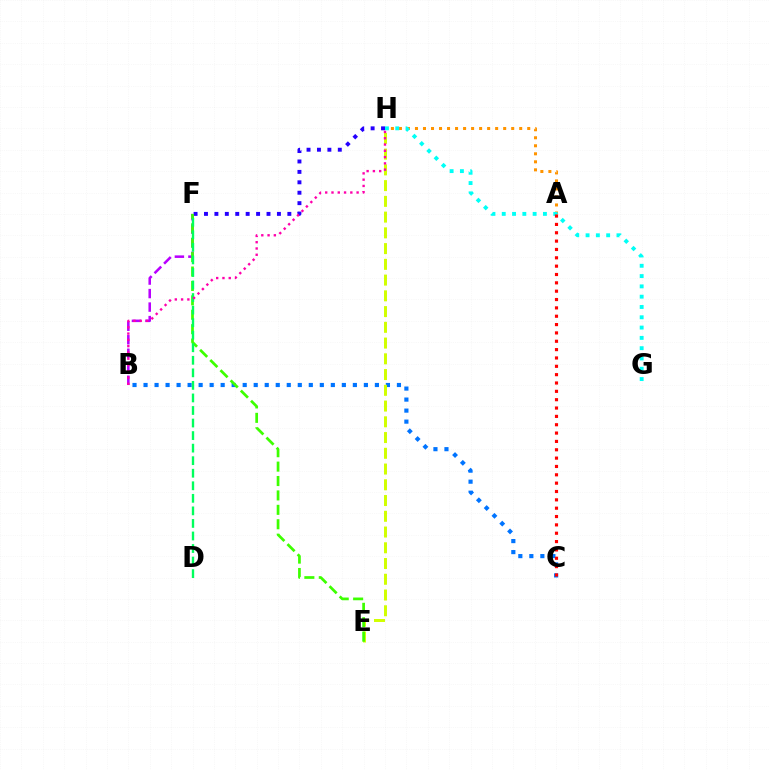{('F', 'H'): [{'color': '#2500ff', 'line_style': 'dotted', 'thickness': 2.83}], ('B', 'F'): [{'color': '#b900ff', 'line_style': 'dashed', 'thickness': 1.84}], ('B', 'C'): [{'color': '#0074ff', 'line_style': 'dotted', 'thickness': 2.99}], ('A', 'H'): [{'color': '#ff9400', 'line_style': 'dotted', 'thickness': 2.18}], ('E', 'H'): [{'color': '#d1ff00', 'line_style': 'dashed', 'thickness': 2.14}], ('G', 'H'): [{'color': '#00fff6', 'line_style': 'dotted', 'thickness': 2.8}], ('E', 'F'): [{'color': '#3dff00', 'line_style': 'dashed', 'thickness': 1.96}], ('A', 'C'): [{'color': '#ff0000', 'line_style': 'dotted', 'thickness': 2.27}], ('D', 'F'): [{'color': '#00ff5c', 'line_style': 'dashed', 'thickness': 1.7}], ('B', 'H'): [{'color': '#ff00ac', 'line_style': 'dotted', 'thickness': 1.71}]}